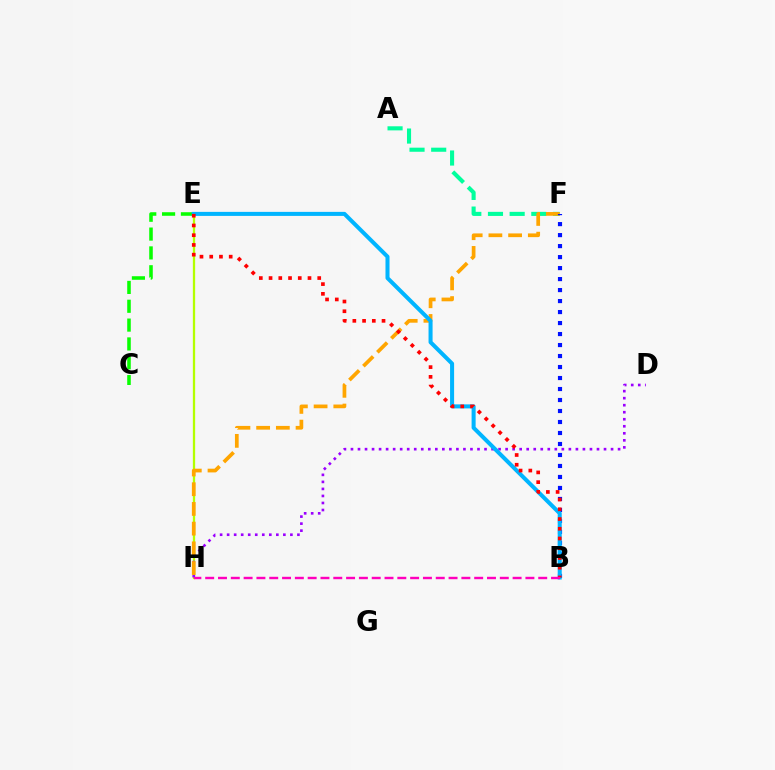{('E', 'H'): [{'color': '#b3ff00', 'line_style': 'solid', 'thickness': 1.65}], ('D', 'H'): [{'color': '#9b00ff', 'line_style': 'dotted', 'thickness': 1.91}], ('A', 'F'): [{'color': '#00ff9d', 'line_style': 'dashed', 'thickness': 2.94}], ('F', 'H'): [{'color': '#ffa500', 'line_style': 'dashed', 'thickness': 2.68}], ('C', 'E'): [{'color': '#08ff00', 'line_style': 'dashed', 'thickness': 2.56}], ('B', 'F'): [{'color': '#0010ff', 'line_style': 'dotted', 'thickness': 2.99}], ('B', 'E'): [{'color': '#00b5ff', 'line_style': 'solid', 'thickness': 2.91}, {'color': '#ff0000', 'line_style': 'dotted', 'thickness': 2.65}], ('B', 'H'): [{'color': '#ff00bd', 'line_style': 'dashed', 'thickness': 1.74}]}